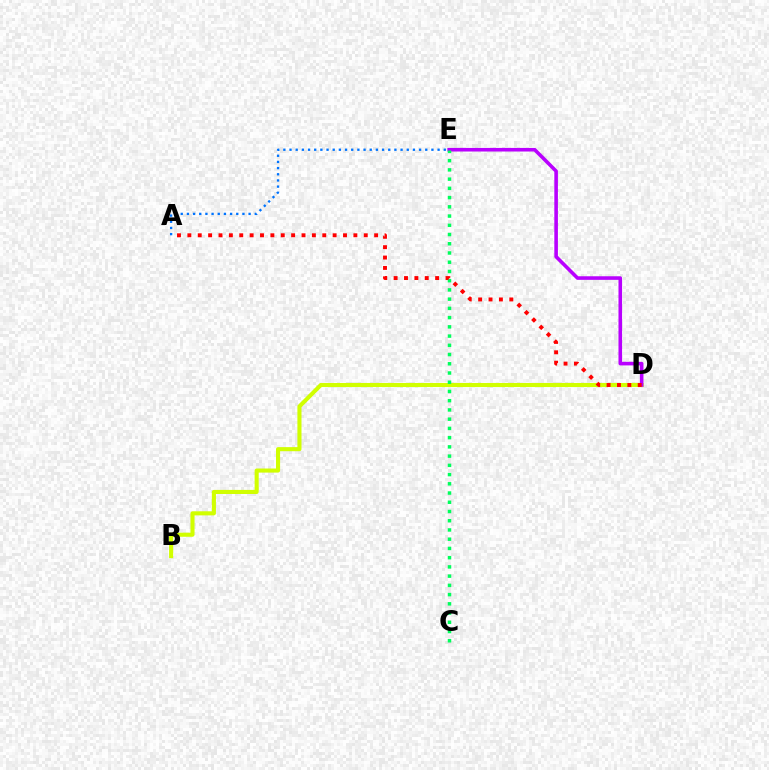{('B', 'D'): [{'color': '#d1ff00', 'line_style': 'solid', 'thickness': 2.94}], ('A', 'E'): [{'color': '#0074ff', 'line_style': 'dotted', 'thickness': 1.68}], ('D', 'E'): [{'color': '#b900ff', 'line_style': 'solid', 'thickness': 2.59}], ('C', 'E'): [{'color': '#00ff5c', 'line_style': 'dotted', 'thickness': 2.51}], ('A', 'D'): [{'color': '#ff0000', 'line_style': 'dotted', 'thickness': 2.82}]}